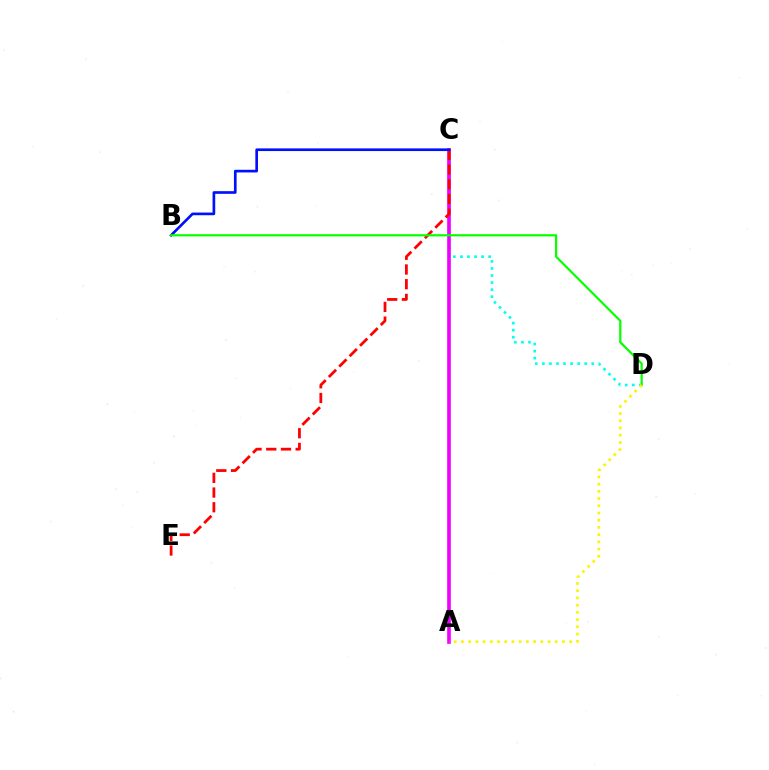{('C', 'D'): [{'color': '#00fff6', 'line_style': 'dotted', 'thickness': 1.92}], ('A', 'C'): [{'color': '#ee00ff', 'line_style': 'solid', 'thickness': 2.62}], ('C', 'E'): [{'color': '#ff0000', 'line_style': 'dashed', 'thickness': 2.0}], ('B', 'C'): [{'color': '#0010ff', 'line_style': 'solid', 'thickness': 1.92}], ('B', 'D'): [{'color': '#08ff00', 'line_style': 'solid', 'thickness': 1.59}], ('A', 'D'): [{'color': '#fcf500', 'line_style': 'dotted', 'thickness': 1.96}]}